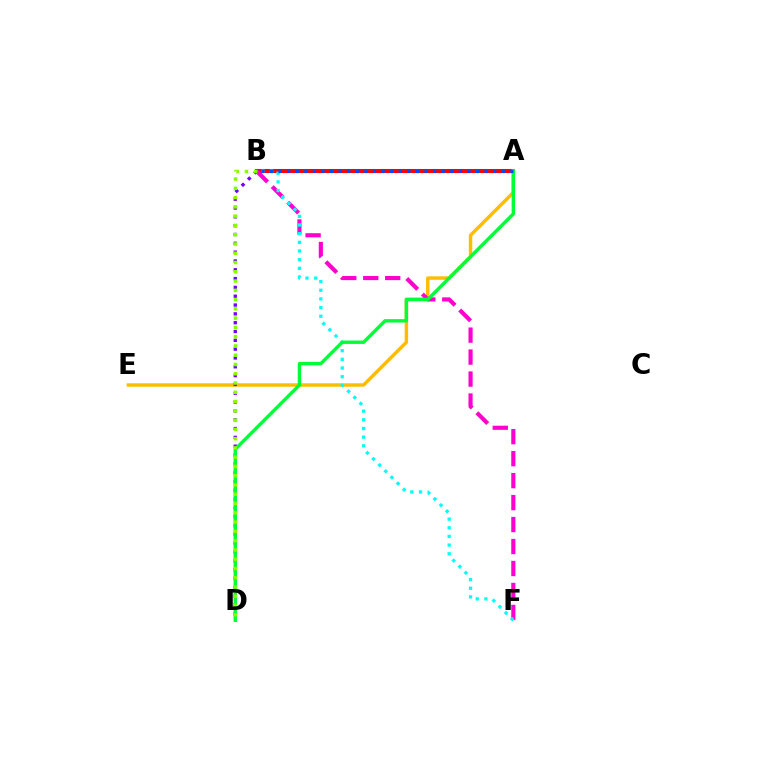{('A', 'B'): [{'color': '#ff0000', 'line_style': 'solid', 'thickness': 2.91}, {'color': '#004bff', 'line_style': 'dotted', 'thickness': 2.33}], ('A', 'E'): [{'color': '#ffbd00', 'line_style': 'solid', 'thickness': 2.49}], ('B', 'F'): [{'color': '#ff00cf', 'line_style': 'dashed', 'thickness': 2.98}, {'color': '#00fff6', 'line_style': 'dotted', 'thickness': 2.35}], ('B', 'D'): [{'color': '#7200ff', 'line_style': 'dotted', 'thickness': 2.4}, {'color': '#84ff00', 'line_style': 'dotted', 'thickness': 2.52}], ('A', 'D'): [{'color': '#00ff39', 'line_style': 'solid', 'thickness': 2.45}]}